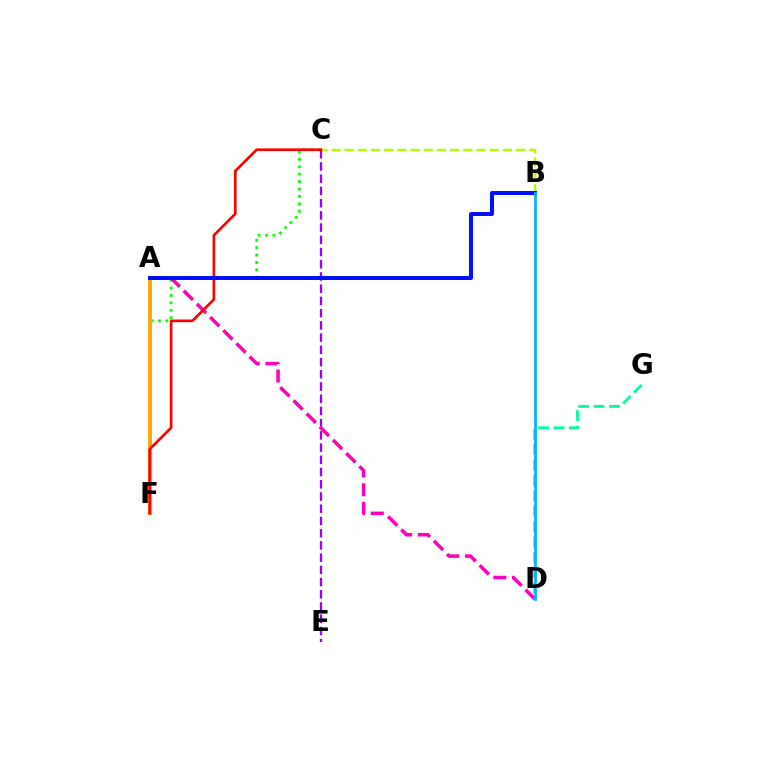{('C', 'F'): [{'color': '#08ff00', 'line_style': 'dotted', 'thickness': 2.01}, {'color': '#ff0000', 'line_style': 'solid', 'thickness': 1.93}], ('B', 'C'): [{'color': '#b3ff00', 'line_style': 'dashed', 'thickness': 1.79}], ('C', 'E'): [{'color': '#9b00ff', 'line_style': 'dashed', 'thickness': 1.66}], ('A', 'D'): [{'color': '#ff00bd', 'line_style': 'dashed', 'thickness': 2.53}], ('A', 'F'): [{'color': '#ffa500', 'line_style': 'solid', 'thickness': 2.83}], ('D', 'G'): [{'color': '#00ff9d', 'line_style': 'dashed', 'thickness': 2.09}], ('A', 'B'): [{'color': '#0010ff', 'line_style': 'solid', 'thickness': 2.89}], ('B', 'D'): [{'color': '#00b5ff', 'line_style': 'solid', 'thickness': 1.97}]}